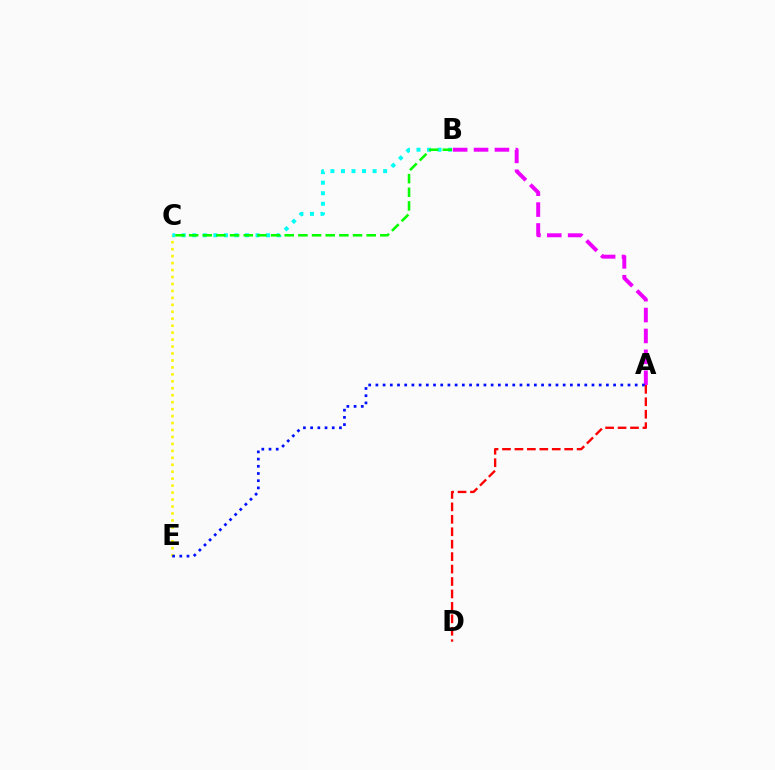{('A', 'D'): [{'color': '#ff0000', 'line_style': 'dashed', 'thickness': 1.69}], ('C', 'E'): [{'color': '#fcf500', 'line_style': 'dotted', 'thickness': 1.89}], ('B', 'C'): [{'color': '#00fff6', 'line_style': 'dotted', 'thickness': 2.86}, {'color': '#08ff00', 'line_style': 'dashed', 'thickness': 1.86}], ('A', 'B'): [{'color': '#ee00ff', 'line_style': 'dashed', 'thickness': 2.84}], ('A', 'E'): [{'color': '#0010ff', 'line_style': 'dotted', 'thickness': 1.96}]}